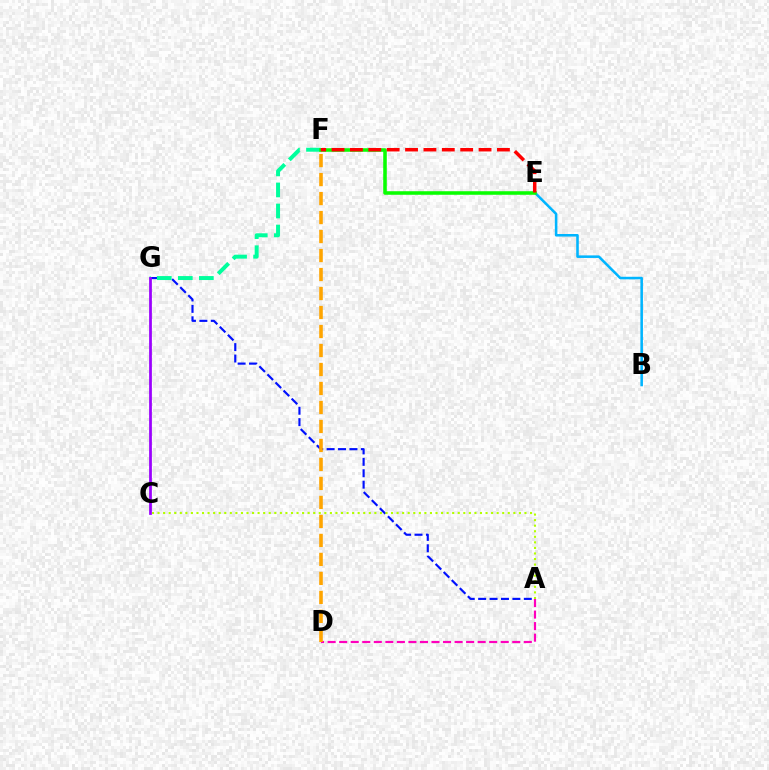{('A', 'D'): [{'color': '#ff00bd', 'line_style': 'dashed', 'thickness': 1.57}], ('A', 'G'): [{'color': '#0010ff', 'line_style': 'dashed', 'thickness': 1.55}], ('F', 'G'): [{'color': '#00ff9d', 'line_style': 'dashed', 'thickness': 2.86}], ('B', 'E'): [{'color': '#00b5ff', 'line_style': 'solid', 'thickness': 1.84}], ('E', 'F'): [{'color': '#08ff00', 'line_style': 'solid', 'thickness': 2.55}, {'color': '#ff0000', 'line_style': 'dashed', 'thickness': 2.5}], ('A', 'C'): [{'color': '#b3ff00', 'line_style': 'dotted', 'thickness': 1.51}], ('C', 'G'): [{'color': '#9b00ff', 'line_style': 'solid', 'thickness': 1.98}], ('D', 'F'): [{'color': '#ffa500', 'line_style': 'dashed', 'thickness': 2.58}]}